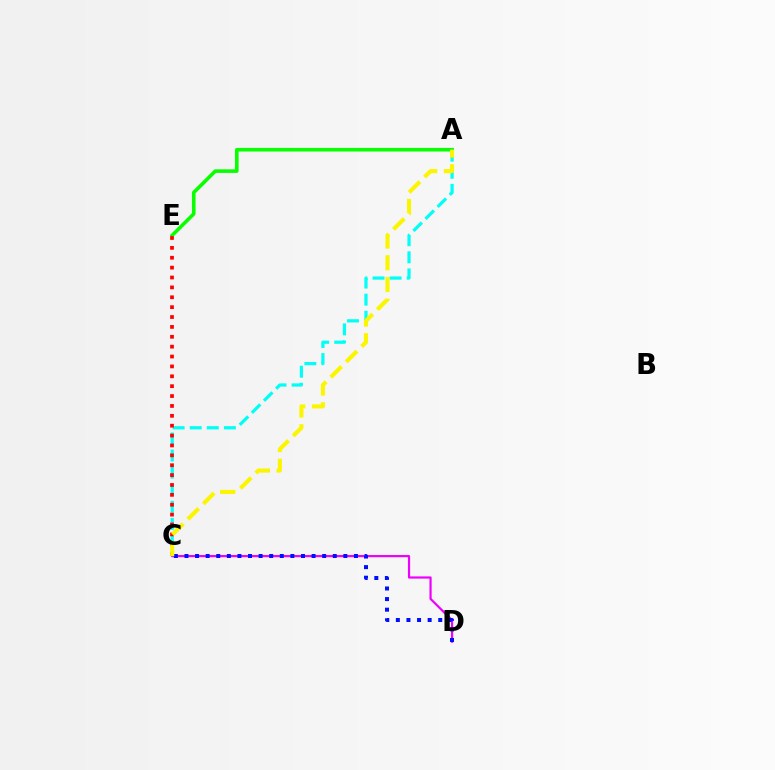{('A', 'E'): [{'color': '#08ff00', 'line_style': 'solid', 'thickness': 2.58}], ('C', 'D'): [{'color': '#ee00ff', 'line_style': 'solid', 'thickness': 1.58}, {'color': '#0010ff', 'line_style': 'dotted', 'thickness': 2.88}], ('A', 'C'): [{'color': '#00fff6', 'line_style': 'dashed', 'thickness': 2.32}, {'color': '#fcf500', 'line_style': 'dashed', 'thickness': 2.95}], ('C', 'E'): [{'color': '#ff0000', 'line_style': 'dotted', 'thickness': 2.68}]}